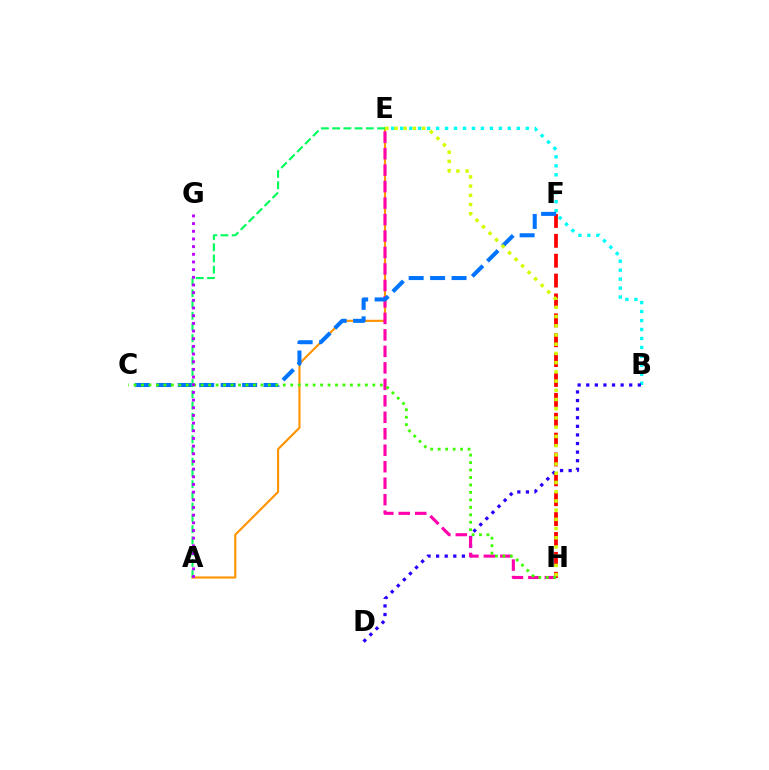{('B', 'E'): [{'color': '#00fff6', 'line_style': 'dotted', 'thickness': 2.44}], ('B', 'D'): [{'color': '#2500ff', 'line_style': 'dotted', 'thickness': 2.34}], ('A', 'E'): [{'color': '#ff9400', 'line_style': 'solid', 'thickness': 1.54}, {'color': '#00ff5c', 'line_style': 'dashed', 'thickness': 1.53}], ('E', 'H'): [{'color': '#ff00ac', 'line_style': 'dashed', 'thickness': 2.24}, {'color': '#d1ff00', 'line_style': 'dotted', 'thickness': 2.5}], ('F', 'H'): [{'color': '#ff0000', 'line_style': 'dashed', 'thickness': 2.7}], ('C', 'F'): [{'color': '#0074ff', 'line_style': 'dashed', 'thickness': 2.91}], ('C', 'H'): [{'color': '#3dff00', 'line_style': 'dotted', 'thickness': 2.03}], ('A', 'G'): [{'color': '#b900ff', 'line_style': 'dotted', 'thickness': 2.08}]}